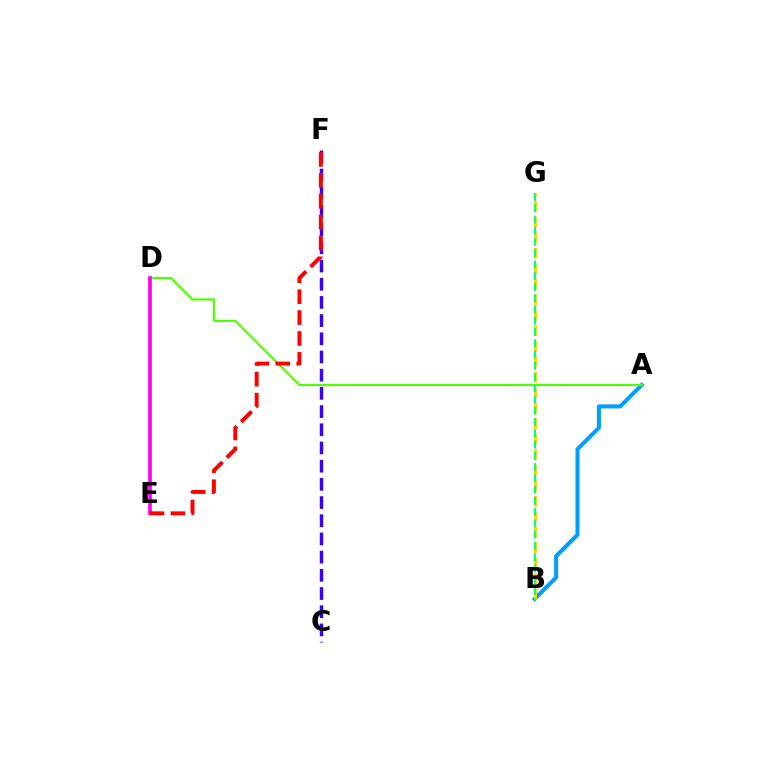{('A', 'B'): [{'color': '#009eff', 'line_style': 'solid', 'thickness': 2.91}], ('C', 'F'): [{'color': '#3700ff', 'line_style': 'dashed', 'thickness': 2.47}], ('A', 'D'): [{'color': '#4fff00', 'line_style': 'solid', 'thickness': 1.53}], ('B', 'G'): [{'color': '#ffd500', 'line_style': 'dashed', 'thickness': 2.11}, {'color': '#00ff86', 'line_style': 'dashed', 'thickness': 1.53}], ('D', 'E'): [{'color': '#ff00ed', 'line_style': 'solid', 'thickness': 2.65}], ('E', 'F'): [{'color': '#ff0000', 'line_style': 'dashed', 'thickness': 2.84}]}